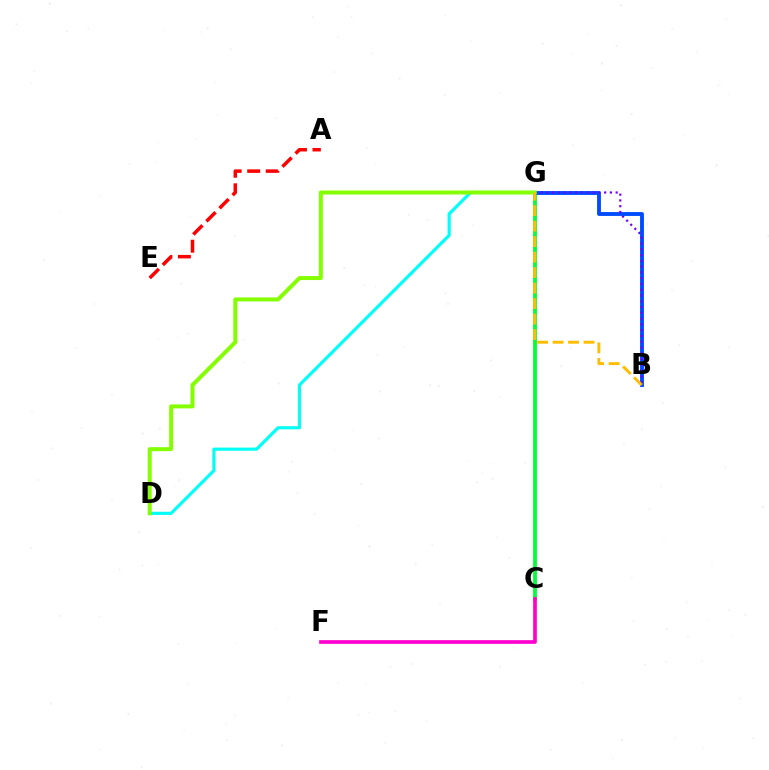{('C', 'G'): [{'color': '#00ff39', 'line_style': 'solid', 'thickness': 2.75}], ('A', 'E'): [{'color': '#ff0000', 'line_style': 'dashed', 'thickness': 2.52}], ('B', 'G'): [{'color': '#004bff', 'line_style': 'solid', 'thickness': 2.78}, {'color': '#7200ff', 'line_style': 'dotted', 'thickness': 1.57}, {'color': '#ffbd00', 'line_style': 'dashed', 'thickness': 2.1}], ('D', 'G'): [{'color': '#00fff6', 'line_style': 'solid', 'thickness': 2.26}, {'color': '#84ff00', 'line_style': 'solid', 'thickness': 2.87}], ('C', 'F'): [{'color': '#ff00cf', 'line_style': 'solid', 'thickness': 2.64}]}